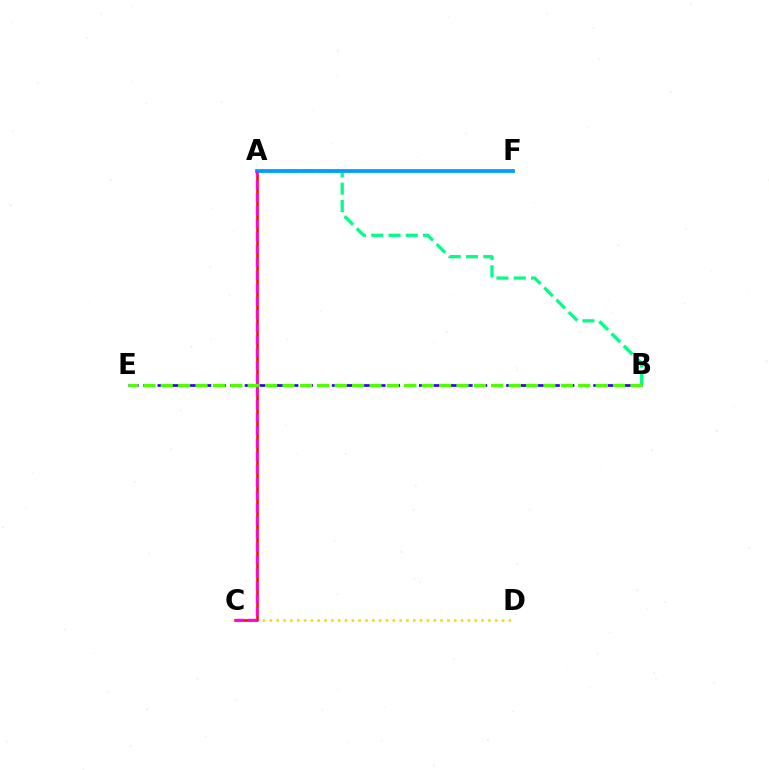{('C', 'D'): [{'color': '#ffd500', 'line_style': 'dotted', 'thickness': 1.85}], ('A', 'B'): [{'color': '#00ff86', 'line_style': 'dashed', 'thickness': 2.35}], ('B', 'E'): [{'color': '#3700ff', 'line_style': 'dashed', 'thickness': 1.97}, {'color': '#4fff00', 'line_style': 'dashed', 'thickness': 2.36}], ('A', 'C'): [{'color': '#ff0000', 'line_style': 'solid', 'thickness': 1.83}, {'color': '#ff00ed', 'line_style': 'dashed', 'thickness': 1.76}], ('A', 'F'): [{'color': '#009eff', 'line_style': 'solid', 'thickness': 2.72}]}